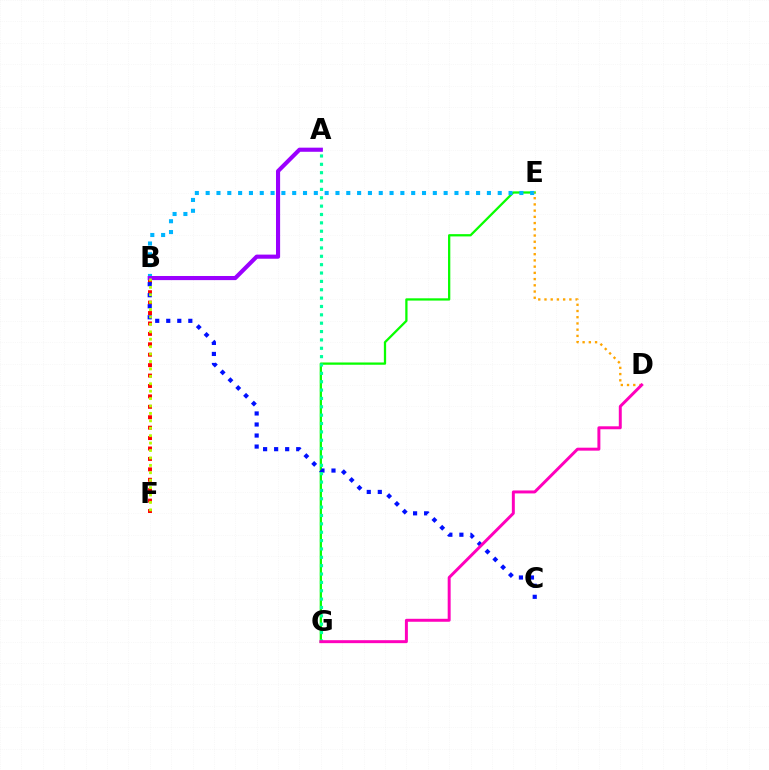{('B', 'F'): [{'color': '#ff0000', 'line_style': 'dotted', 'thickness': 2.83}, {'color': '#b3ff00', 'line_style': 'dotted', 'thickness': 2.02}], ('E', 'G'): [{'color': '#08ff00', 'line_style': 'solid', 'thickness': 1.64}], ('B', 'E'): [{'color': '#00b5ff', 'line_style': 'dotted', 'thickness': 2.94}], ('A', 'B'): [{'color': '#9b00ff', 'line_style': 'solid', 'thickness': 2.97}], ('B', 'C'): [{'color': '#0010ff', 'line_style': 'dotted', 'thickness': 3.0}], ('A', 'G'): [{'color': '#00ff9d', 'line_style': 'dotted', 'thickness': 2.27}], ('D', 'E'): [{'color': '#ffa500', 'line_style': 'dotted', 'thickness': 1.69}], ('D', 'G'): [{'color': '#ff00bd', 'line_style': 'solid', 'thickness': 2.13}]}